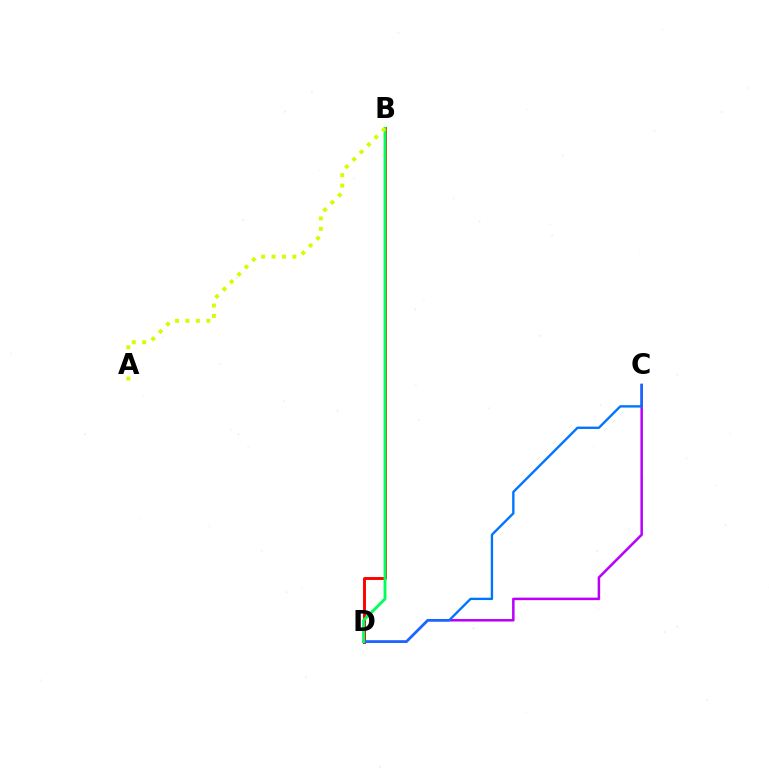{('B', 'D'): [{'color': '#ff0000', 'line_style': 'solid', 'thickness': 2.11}, {'color': '#00ff5c', 'line_style': 'solid', 'thickness': 2.08}], ('C', 'D'): [{'color': '#b900ff', 'line_style': 'solid', 'thickness': 1.81}, {'color': '#0074ff', 'line_style': 'solid', 'thickness': 1.69}], ('A', 'B'): [{'color': '#d1ff00', 'line_style': 'dotted', 'thickness': 2.83}]}